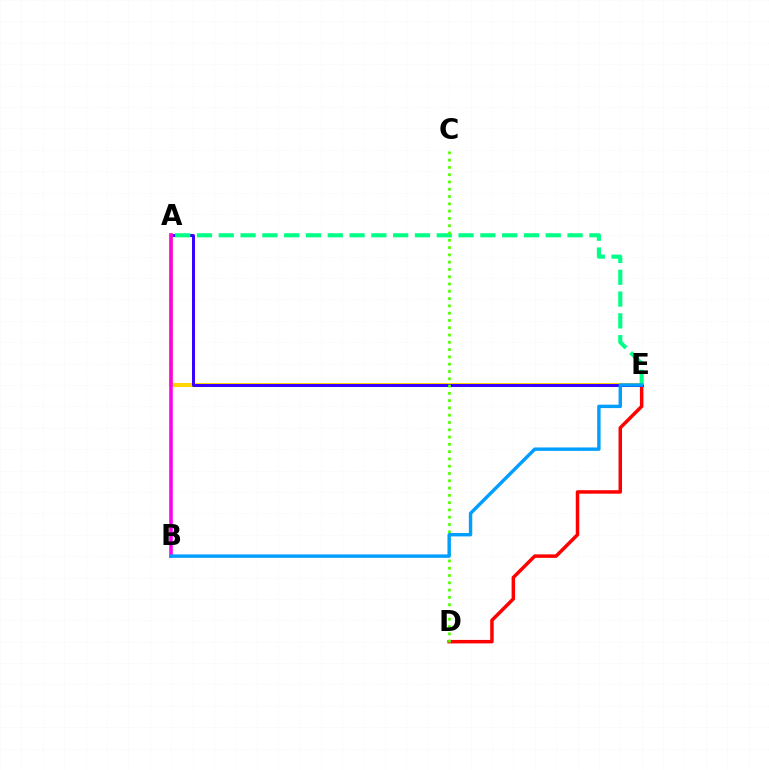{('A', 'E'): [{'color': '#ffd500', 'line_style': 'solid', 'thickness': 2.92}, {'color': '#3700ff', 'line_style': 'solid', 'thickness': 2.13}, {'color': '#00ff86', 'line_style': 'dashed', 'thickness': 2.96}], ('D', 'E'): [{'color': '#ff0000', 'line_style': 'solid', 'thickness': 2.5}], ('A', 'B'): [{'color': '#ff00ed', 'line_style': 'solid', 'thickness': 2.56}], ('C', 'D'): [{'color': '#4fff00', 'line_style': 'dotted', 'thickness': 1.98}], ('B', 'E'): [{'color': '#009eff', 'line_style': 'solid', 'thickness': 2.45}]}